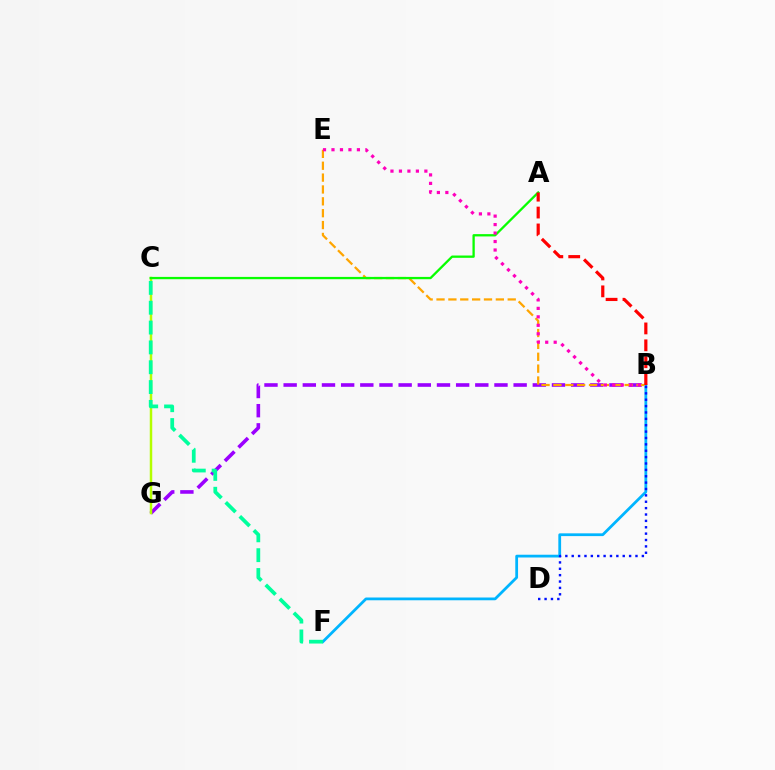{('B', 'G'): [{'color': '#9b00ff', 'line_style': 'dashed', 'thickness': 2.6}], ('B', 'F'): [{'color': '#00b5ff', 'line_style': 'solid', 'thickness': 2.0}], ('B', 'D'): [{'color': '#0010ff', 'line_style': 'dotted', 'thickness': 1.73}], ('B', 'E'): [{'color': '#ffa500', 'line_style': 'dashed', 'thickness': 1.61}, {'color': '#ff00bd', 'line_style': 'dotted', 'thickness': 2.3}], ('C', 'G'): [{'color': '#b3ff00', 'line_style': 'solid', 'thickness': 1.78}], ('A', 'C'): [{'color': '#08ff00', 'line_style': 'solid', 'thickness': 1.66}], ('A', 'B'): [{'color': '#ff0000', 'line_style': 'dashed', 'thickness': 2.29}], ('C', 'F'): [{'color': '#00ff9d', 'line_style': 'dashed', 'thickness': 2.69}]}